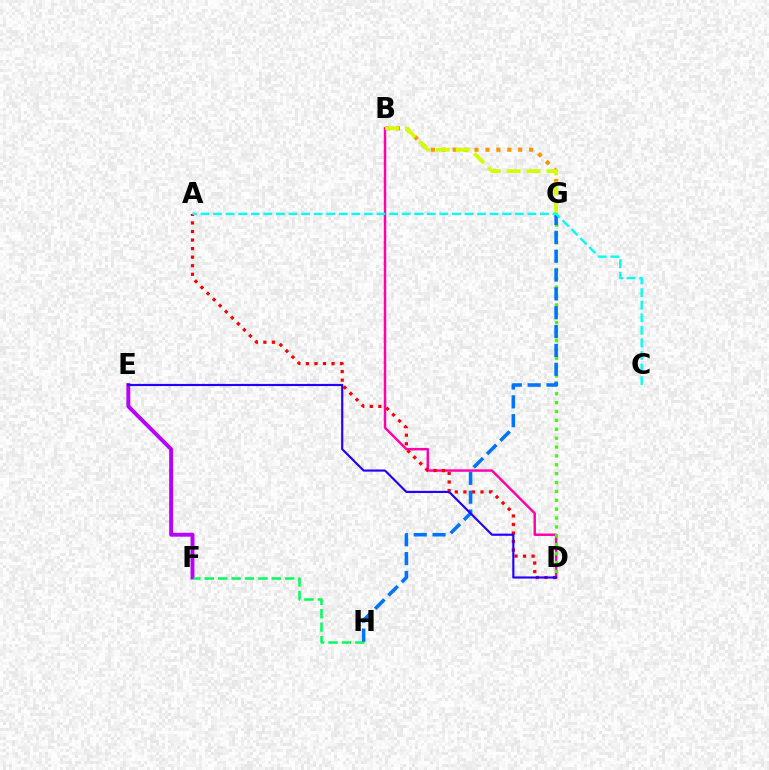{('B', 'G'): [{'color': '#ff9400', 'line_style': 'dotted', 'thickness': 2.97}, {'color': '#d1ff00', 'line_style': 'dashed', 'thickness': 2.7}], ('E', 'F'): [{'color': '#b900ff', 'line_style': 'solid', 'thickness': 2.81}], ('B', 'D'): [{'color': '#ff00ac', 'line_style': 'solid', 'thickness': 1.76}], ('D', 'G'): [{'color': '#3dff00', 'line_style': 'dotted', 'thickness': 2.41}], ('F', 'H'): [{'color': '#00ff5c', 'line_style': 'dashed', 'thickness': 1.82}], ('A', 'D'): [{'color': '#ff0000', 'line_style': 'dotted', 'thickness': 2.33}], ('G', 'H'): [{'color': '#0074ff', 'line_style': 'dashed', 'thickness': 2.56}], ('D', 'E'): [{'color': '#2500ff', 'line_style': 'solid', 'thickness': 1.55}], ('A', 'C'): [{'color': '#00fff6', 'line_style': 'dashed', 'thickness': 1.71}]}